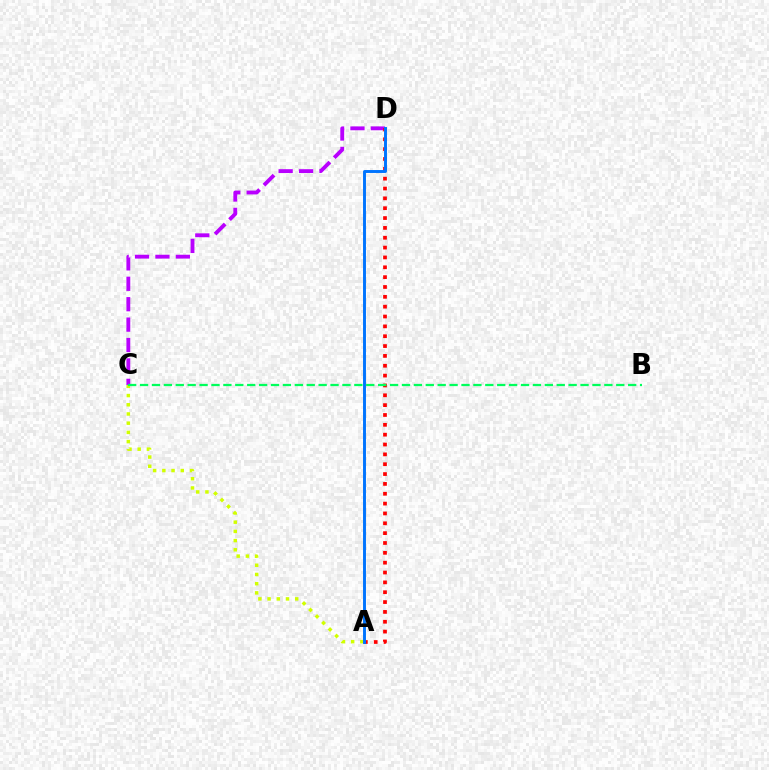{('C', 'D'): [{'color': '#b900ff', 'line_style': 'dashed', 'thickness': 2.77}], ('A', 'C'): [{'color': '#d1ff00', 'line_style': 'dotted', 'thickness': 2.5}], ('A', 'D'): [{'color': '#ff0000', 'line_style': 'dotted', 'thickness': 2.68}, {'color': '#0074ff', 'line_style': 'solid', 'thickness': 2.11}], ('B', 'C'): [{'color': '#00ff5c', 'line_style': 'dashed', 'thickness': 1.62}]}